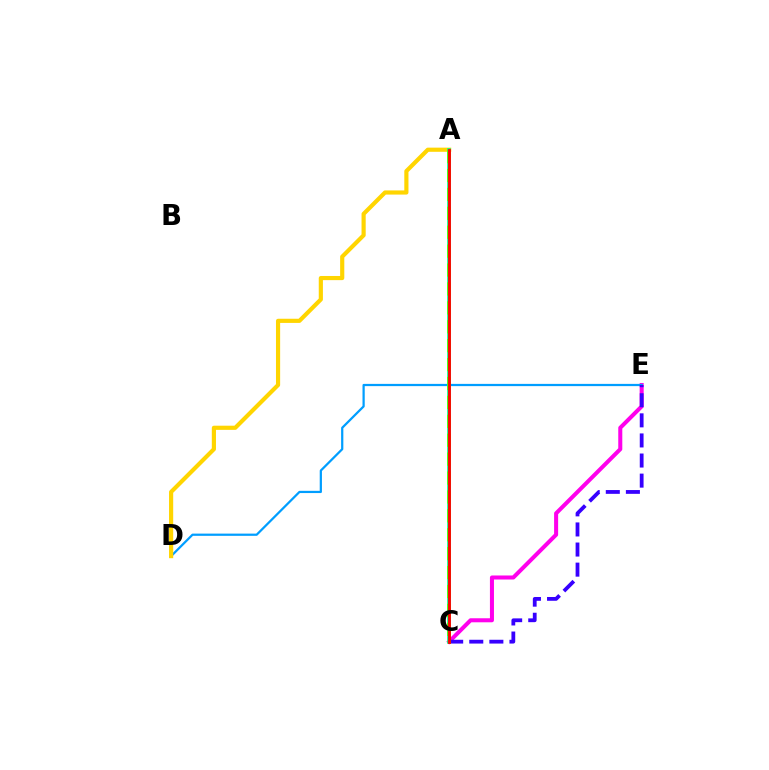{('C', 'E'): [{'color': '#ff00ed', 'line_style': 'solid', 'thickness': 2.91}, {'color': '#3700ff', 'line_style': 'dashed', 'thickness': 2.73}], ('D', 'E'): [{'color': '#009eff', 'line_style': 'solid', 'thickness': 1.61}], ('A', 'D'): [{'color': '#ffd500', 'line_style': 'solid', 'thickness': 3.0}], ('A', 'C'): [{'color': '#00ff86', 'line_style': 'solid', 'thickness': 2.6}, {'color': '#4fff00', 'line_style': 'dashed', 'thickness': 2.57}, {'color': '#ff0000', 'line_style': 'solid', 'thickness': 2.05}]}